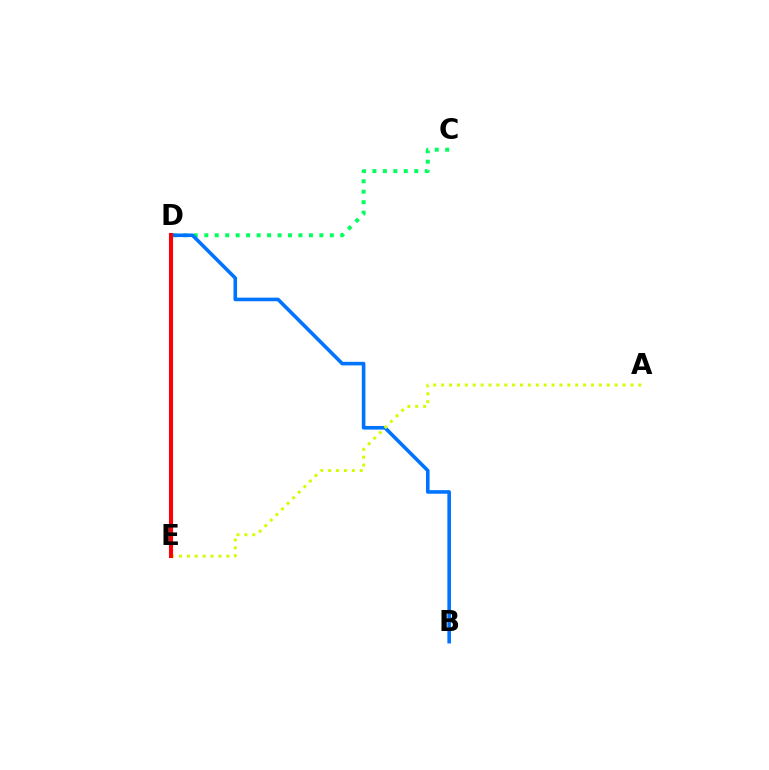{('C', 'D'): [{'color': '#00ff5c', 'line_style': 'dotted', 'thickness': 2.84}], ('D', 'E'): [{'color': '#b900ff', 'line_style': 'solid', 'thickness': 2.94}, {'color': '#ff0000', 'line_style': 'solid', 'thickness': 2.84}], ('B', 'D'): [{'color': '#0074ff', 'line_style': 'solid', 'thickness': 2.59}], ('A', 'E'): [{'color': '#d1ff00', 'line_style': 'dotted', 'thickness': 2.14}]}